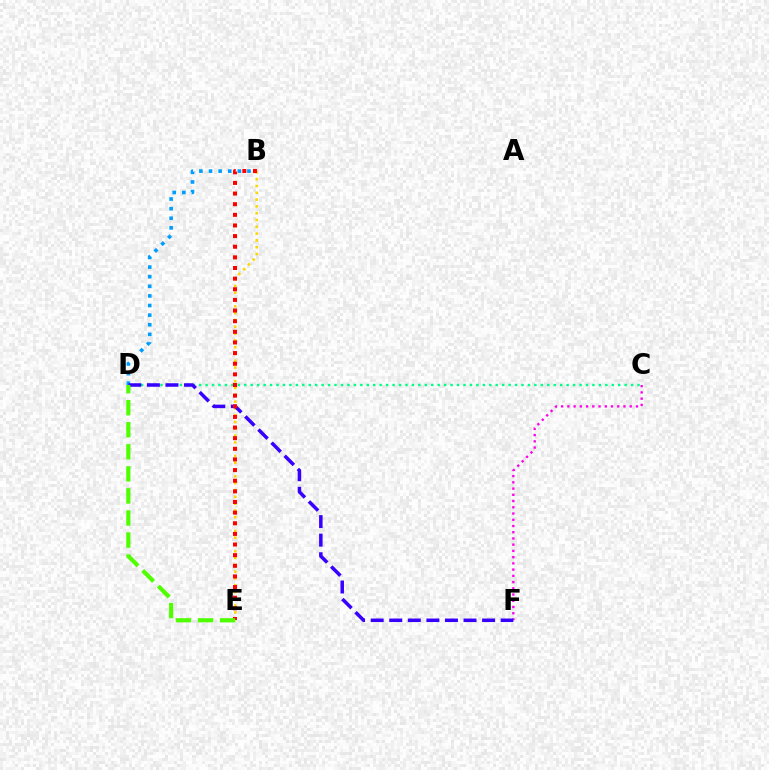{('B', 'E'): [{'color': '#ffd500', 'line_style': 'dotted', 'thickness': 1.85}, {'color': '#ff0000', 'line_style': 'dotted', 'thickness': 2.89}], ('C', 'F'): [{'color': '#ff00ed', 'line_style': 'dotted', 'thickness': 1.69}], ('B', 'D'): [{'color': '#009eff', 'line_style': 'dotted', 'thickness': 2.61}], ('C', 'D'): [{'color': '#00ff86', 'line_style': 'dotted', 'thickness': 1.75}], ('D', 'F'): [{'color': '#3700ff', 'line_style': 'dashed', 'thickness': 2.52}], ('D', 'E'): [{'color': '#4fff00', 'line_style': 'dashed', 'thickness': 3.0}]}